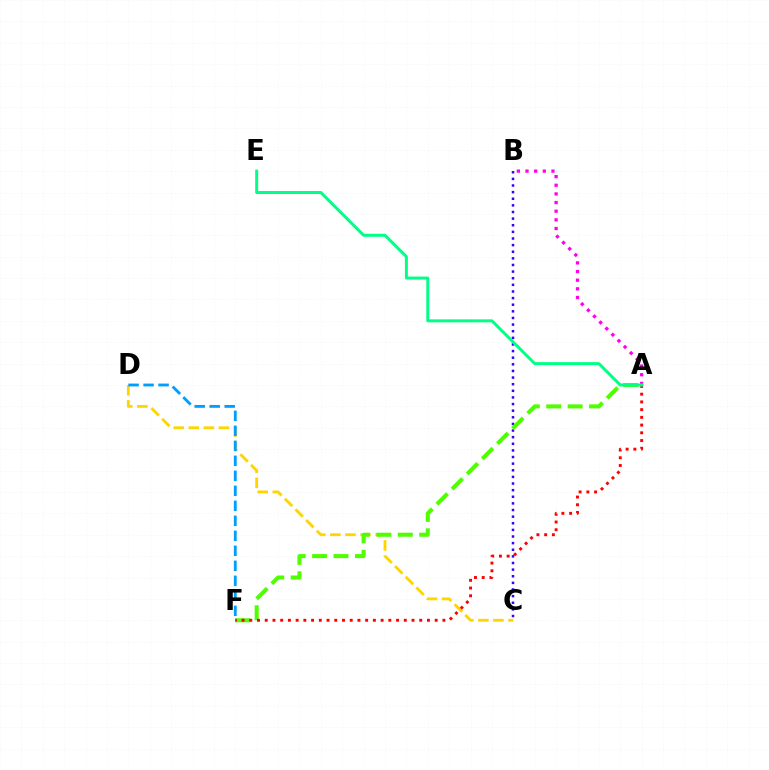{('B', 'C'): [{'color': '#3700ff', 'line_style': 'dotted', 'thickness': 1.8}], ('C', 'D'): [{'color': '#ffd500', 'line_style': 'dashed', 'thickness': 2.05}], ('A', 'F'): [{'color': '#4fff00', 'line_style': 'dashed', 'thickness': 2.91}, {'color': '#ff0000', 'line_style': 'dotted', 'thickness': 2.1}], ('A', 'B'): [{'color': '#ff00ed', 'line_style': 'dotted', 'thickness': 2.35}], ('D', 'F'): [{'color': '#009eff', 'line_style': 'dashed', 'thickness': 2.04}], ('A', 'E'): [{'color': '#00ff86', 'line_style': 'solid', 'thickness': 2.15}]}